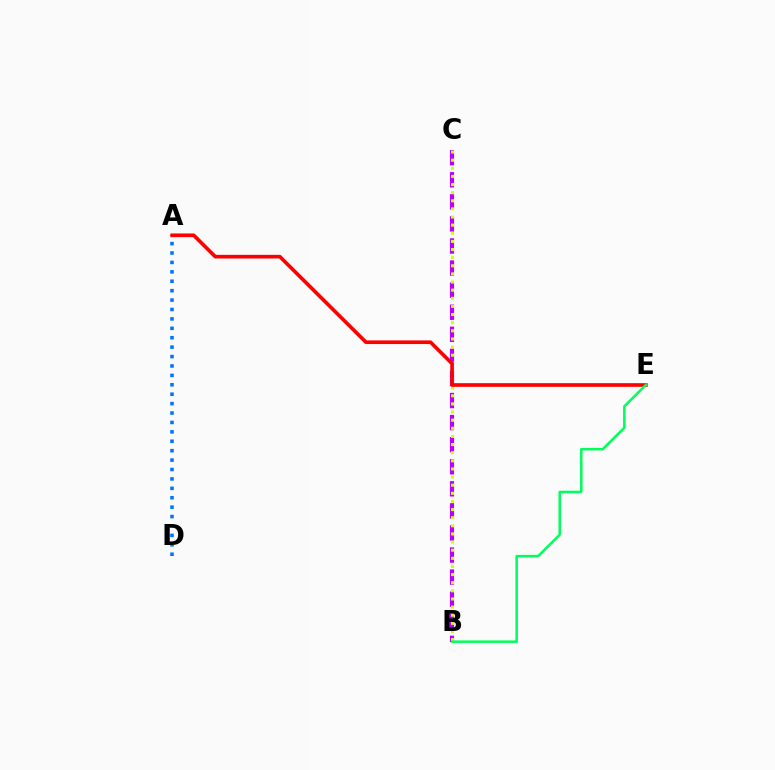{('B', 'C'): [{'color': '#b900ff', 'line_style': 'dashed', 'thickness': 3.0}, {'color': '#d1ff00', 'line_style': 'dotted', 'thickness': 2.21}], ('A', 'D'): [{'color': '#0074ff', 'line_style': 'dotted', 'thickness': 2.56}], ('A', 'E'): [{'color': '#ff0000', 'line_style': 'solid', 'thickness': 2.63}], ('B', 'E'): [{'color': '#00ff5c', 'line_style': 'solid', 'thickness': 1.81}]}